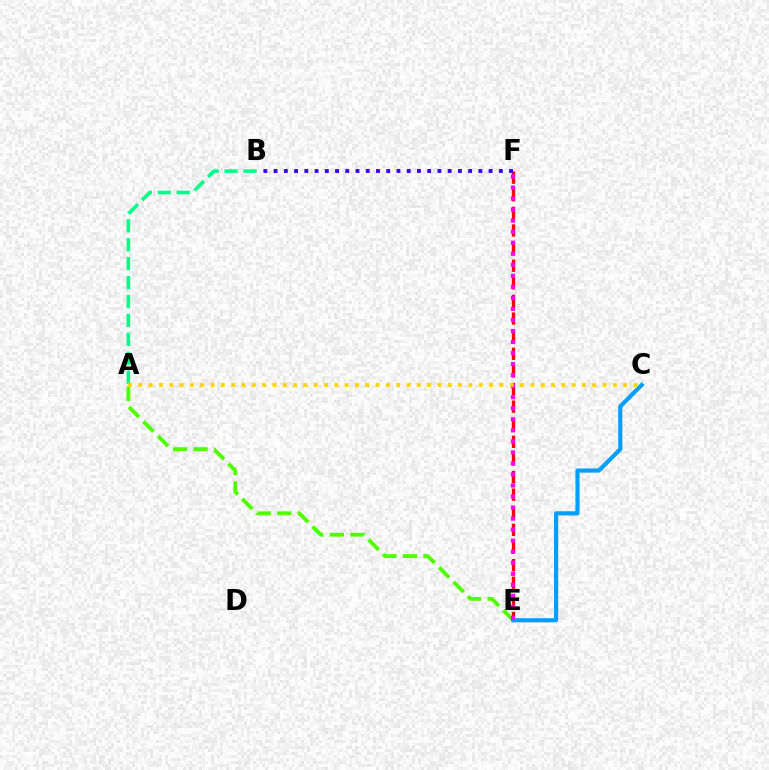{('A', 'B'): [{'color': '#00ff86', 'line_style': 'dashed', 'thickness': 2.57}], ('E', 'F'): [{'color': '#ff0000', 'line_style': 'dashed', 'thickness': 2.39}, {'color': '#ff00ed', 'line_style': 'dotted', 'thickness': 3.0}], ('B', 'F'): [{'color': '#3700ff', 'line_style': 'dotted', 'thickness': 2.78}], ('A', 'E'): [{'color': '#4fff00', 'line_style': 'dashed', 'thickness': 2.78}], ('C', 'E'): [{'color': '#009eff', 'line_style': 'solid', 'thickness': 2.98}], ('A', 'C'): [{'color': '#ffd500', 'line_style': 'dotted', 'thickness': 2.8}]}